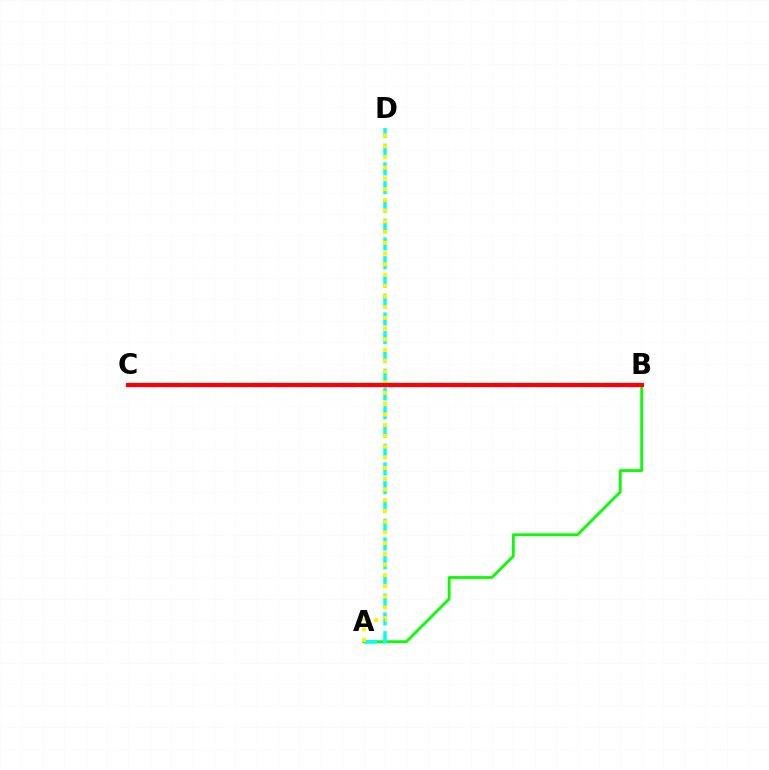{('A', 'B'): [{'color': '#08ff00', 'line_style': 'solid', 'thickness': 2.02}], ('A', 'D'): [{'color': '#00fff6', 'line_style': 'dashed', 'thickness': 2.55}, {'color': '#fcf500', 'line_style': 'dotted', 'thickness': 2.91}], ('B', 'C'): [{'color': '#ee00ff', 'line_style': 'dashed', 'thickness': 2.99}, {'color': '#0010ff', 'line_style': 'dotted', 'thickness': 1.67}, {'color': '#ff0000', 'line_style': 'solid', 'thickness': 2.98}]}